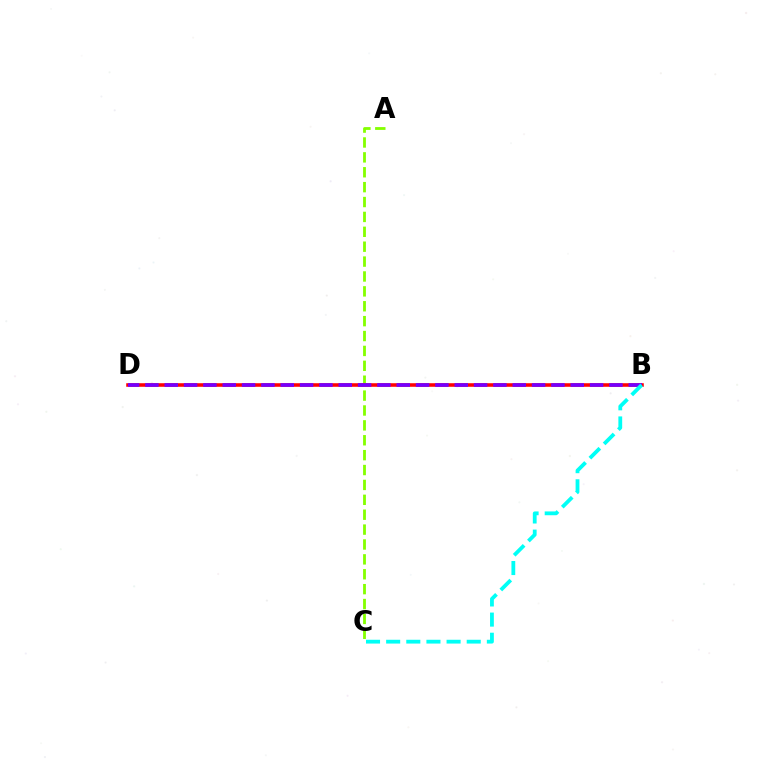{('A', 'C'): [{'color': '#84ff00', 'line_style': 'dashed', 'thickness': 2.02}], ('B', 'D'): [{'color': '#ff0000', 'line_style': 'solid', 'thickness': 2.56}, {'color': '#7200ff', 'line_style': 'dashed', 'thickness': 2.63}], ('B', 'C'): [{'color': '#00fff6', 'line_style': 'dashed', 'thickness': 2.74}]}